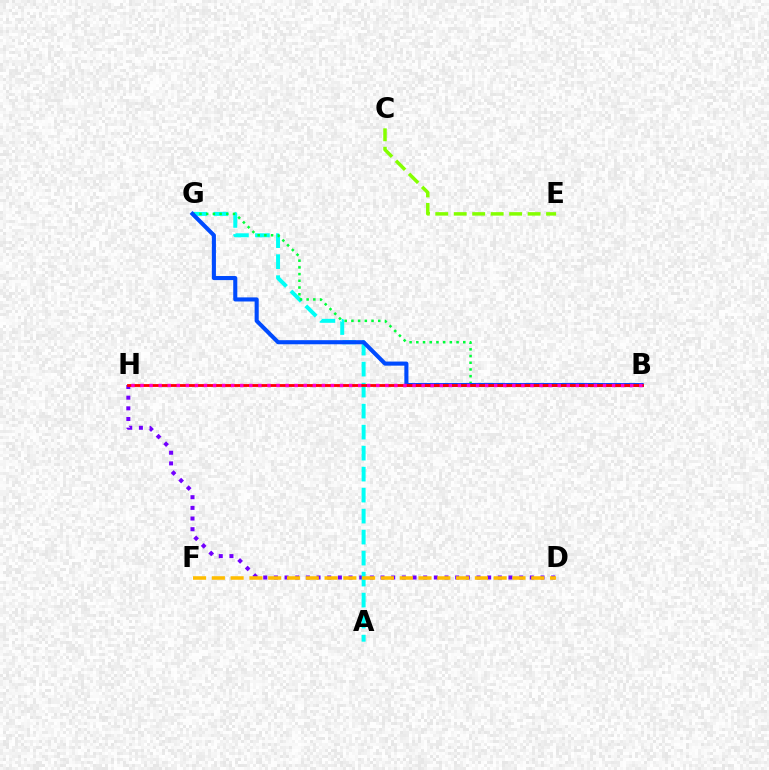{('C', 'E'): [{'color': '#84ff00', 'line_style': 'dashed', 'thickness': 2.51}], ('D', 'H'): [{'color': '#7200ff', 'line_style': 'dotted', 'thickness': 2.9}], ('A', 'G'): [{'color': '#00fff6', 'line_style': 'dashed', 'thickness': 2.85}], ('B', 'G'): [{'color': '#00ff39', 'line_style': 'dotted', 'thickness': 1.82}, {'color': '#004bff', 'line_style': 'solid', 'thickness': 2.94}], ('D', 'F'): [{'color': '#ffbd00', 'line_style': 'dashed', 'thickness': 2.55}], ('B', 'H'): [{'color': '#ff0000', 'line_style': 'solid', 'thickness': 2.03}, {'color': '#ff00cf', 'line_style': 'dotted', 'thickness': 2.46}]}